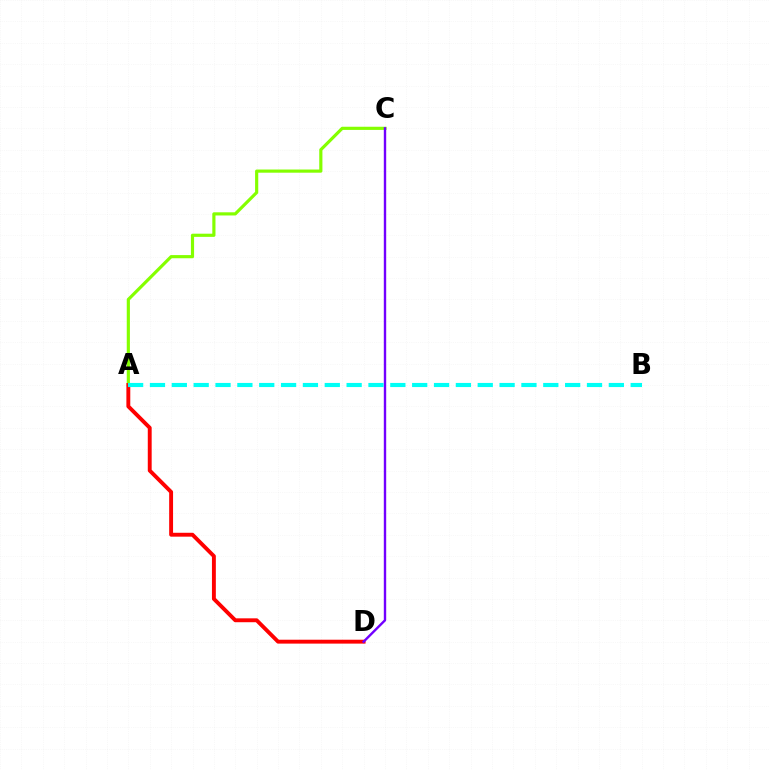{('A', 'C'): [{'color': '#84ff00', 'line_style': 'solid', 'thickness': 2.28}], ('A', 'D'): [{'color': '#ff0000', 'line_style': 'solid', 'thickness': 2.8}], ('C', 'D'): [{'color': '#7200ff', 'line_style': 'solid', 'thickness': 1.72}], ('A', 'B'): [{'color': '#00fff6', 'line_style': 'dashed', 'thickness': 2.97}]}